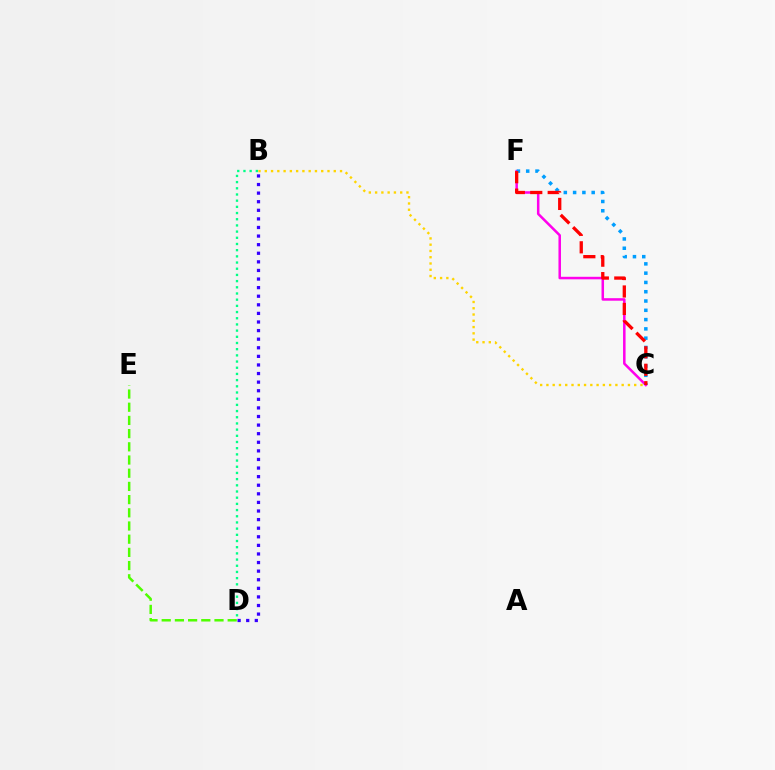{('C', 'F'): [{'color': '#ff00ed', 'line_style': 'solid', 'thickness': 1.81}, {'color': '#009eff', 'line_style': 'dotted', 'thickness': 2.52}, {'color': '#ff0000', 'line_style': 'dashed', 'thickness': 2.37}], ('D', 'E'): [{'color': '#4fff00', 'line_style': 'dashed', 'thickness': 1.79}], ('B', 'C'): [{'color': '#ffd500', 'line_style': 'dotted', 'thickness': 1.7}], ('B', 'D'): [{'color': '#3700ff', 'line_style': 'dotted', 'thickness': 2.33}, {'color': '#00ff86', 'line_style': 'dotted', 'thickness': 1.68}]}